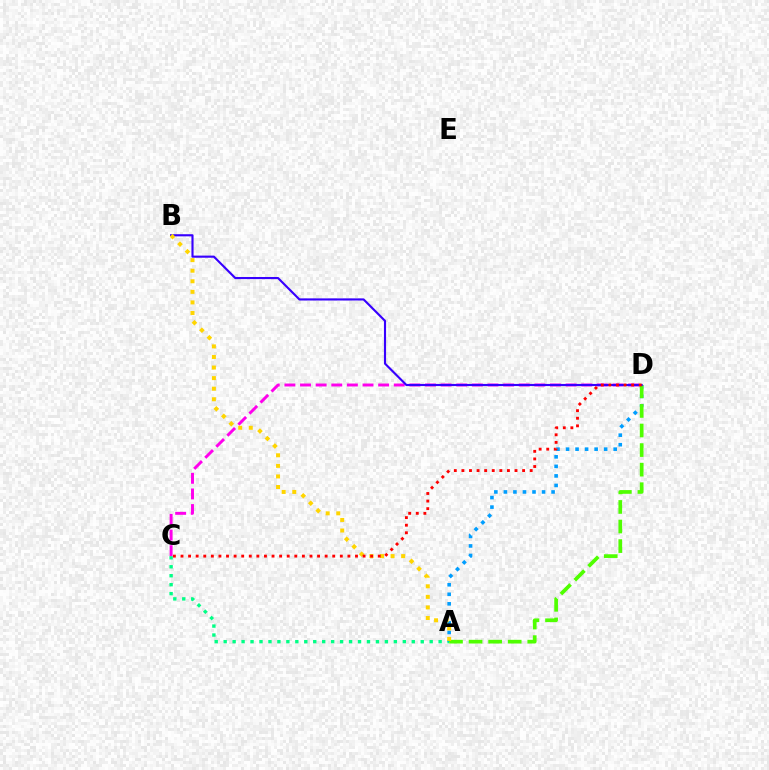{('A', 'C'): [{'color': '#00ff86', 'line_style': 'dotted', 'thickness': 2.43}], ('C', 'D'): [{'color': '#ff00ed', 'line_style': 'dashed', 'thickness': 2.12}, {'color': '#ff0000', 'line_style': 'dotted', 'thickness': 2.06}], ('A', 'D'): [{'color': '#009eff', 'line_style': 'dotted', 'thickness': 2.59}, {'color': '#4fff00', 'line_style': 'dashed', 'thickness': 2.66}], ('B', 'D'): [{'color': '#3700ff', 'line_style': 'solid', 'thickness': 1.54}], ('A', 'B'): [{'color': '#ffd500', 'line_style': 'dotted', 'thickness': 2.87}]}